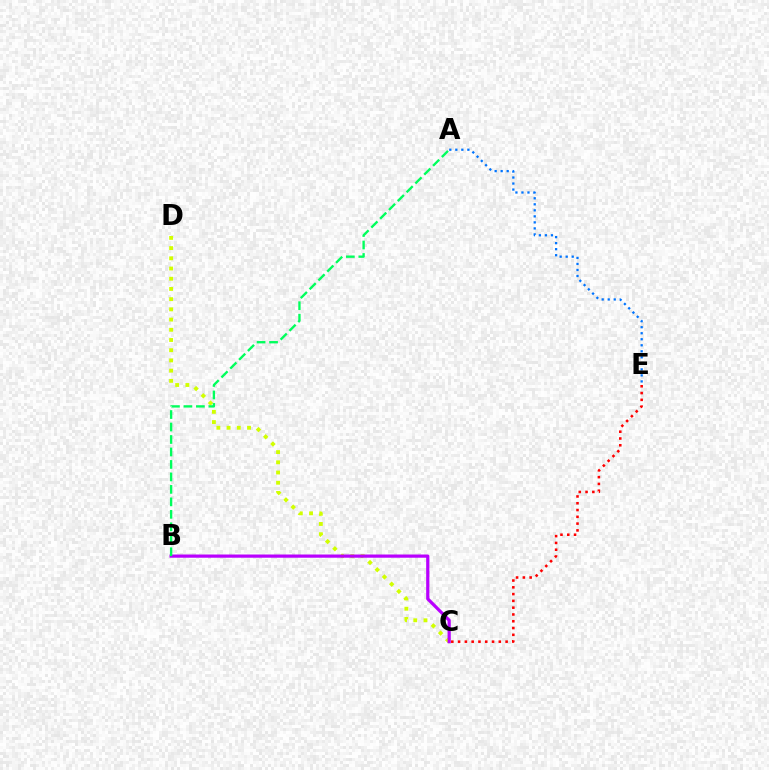{('C', 'D'): [{'color': '#d1ff00', 'line_style': 'dotted', 'thickness': 2.77}], ('A', 'E'): [{'color': '#0074ff', 'line_style': 'dotted', 'thickness': 1.64}], ('C', 'E'): [{'color': '#ff0000', 'line_style': 'dotted', 'thickness': 1.84}], ('B', 'C'): [{'color': '#b900ff', 'line_style': 'solid', 'thickness': 2.31}], ('A', 'B'): [{'color': '#00ff5c', 'line_style': 'dashed', 'thickness': 1.69}]}